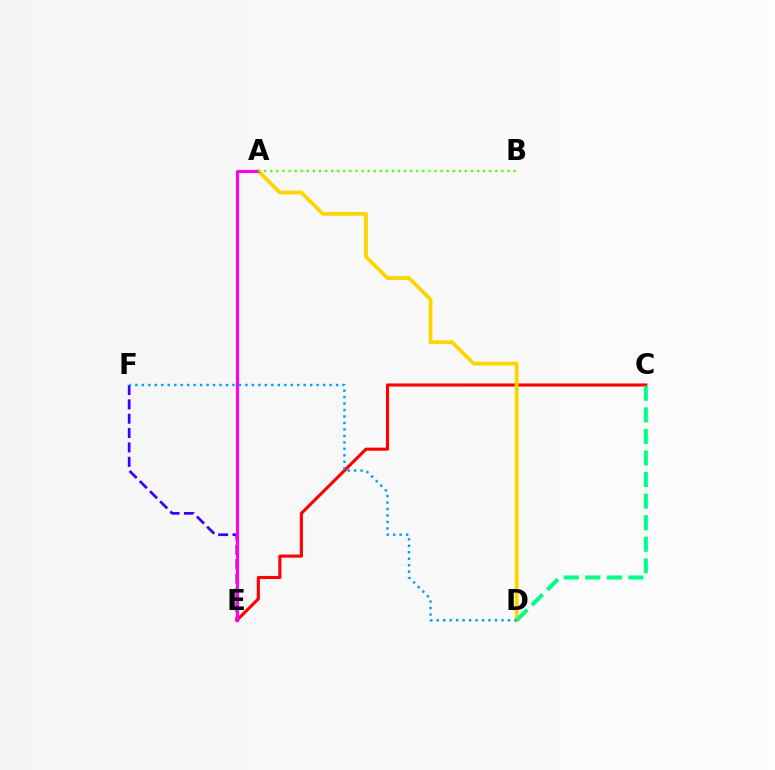{('E', 'F'): [{'color': '#3700ff', 'line_style': 'dashed', 'thickness': 1.95}], ('C', 'E'): [{'color': '#ff0000', 'line_style': 'solid', 'thickness': 2.23}], ('A', 'D'): [{'color': '#ffd500', 'line_style': 'solid', 'thickness': 2.71}], ('C', 'D'): [{'color': '#00ff86', 'line_style': 'dashed', 'thickness': 2.93}], ('A', 'E'): [{'color': '#ff00ed', 'line_style': 'solid', 'thickness': 2.27}], ('A', 'B'): [{'color': '#4fff00', 'line_style': 'dotted', 'thickness': 1.65}], ('D', 'F'): [{'color': '#009eff', 'line_style': 'dotted', 'thickness': 1.76}]}